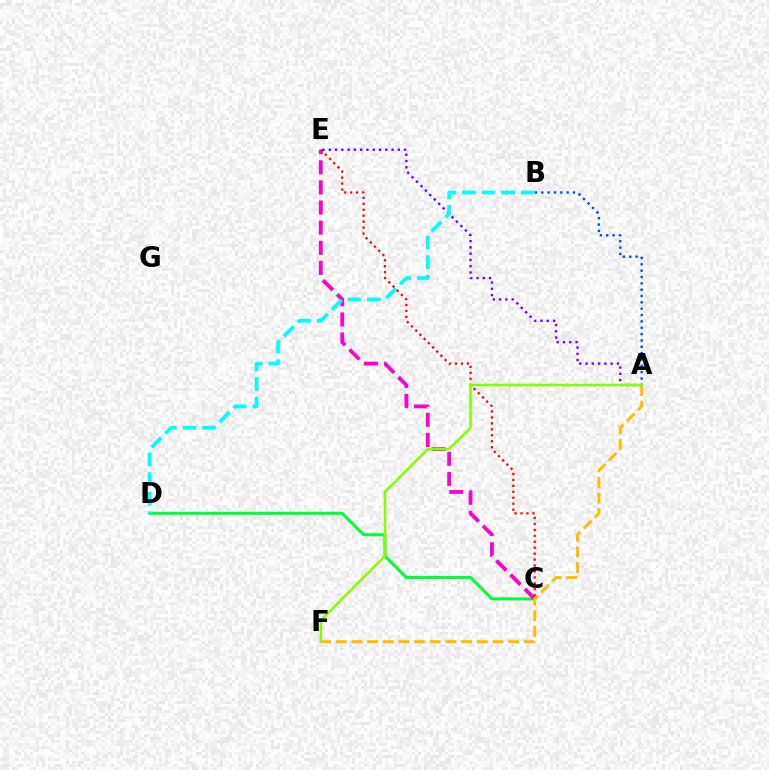{('C', 'D'): [{'color': '#00ff39', 'line_style': 'solid', 'thickness': 2.19}], ('A', 'B'): [{'color': '#004bff', 'line_style': 'dotted', 'thickness': 1.72}], ('C', 'E'): [{'color': '#ff00cf', 'line_style': 'dashed', 'thickness': 2.73}, {'color': '#ff0000', 'line_style': 'dotted', 'thickness': 1.61}], ('A', 'E'): [{'color': '#7200ff', 'line_style': 'dotted', 'thickness': 1.71}], ('B', 'D'): [{'color': '#00fff6', 'line_style': 'dashed', 'thickness': 2.67}], ('A', 'F'): [{'color': '#ffbd00', 'line_style': 'dashed', 'thickness': 2.13}, {'color': '#84ff00', 'line_style': 'solid', 'thickness': 1.85}]}